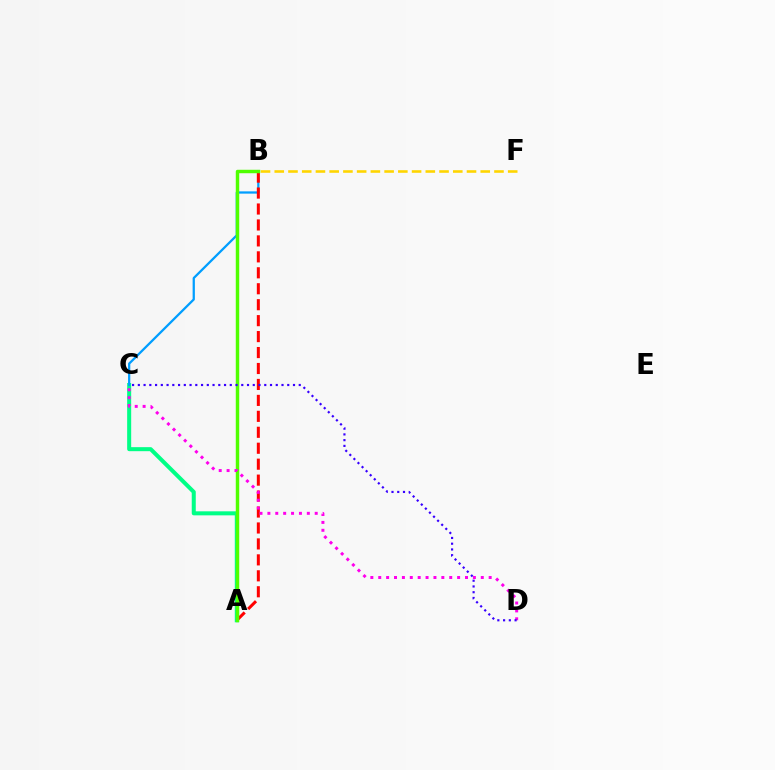{('B', 'F'): [{'color': '#ffd500', 'line_style': 'dashed', 'thickness': 1.87}], ('A', 'C'): [{'color': '#00ff86', 'line_style': 'solid', 'thickness': 2.9}], ('B', 'C'): [{'color': '#009eff', 'line_style': 'solid', 'thickness': 1.63}], ('A', 'B'): [{'color': '#ff0000', 'line_style': 'dashed', 'thickness': 2.17}, {'color': '#4fff00', 'line_style': 'solid', 'thickness': 2.48}], ('C', 'D'): [{'color': '#ff00ed', 'line_style': 'dotted', 'thickness': 2.14}, {'color': '#3700ff', 'line_style': 'dotted', 'thickness': 1.56}]}